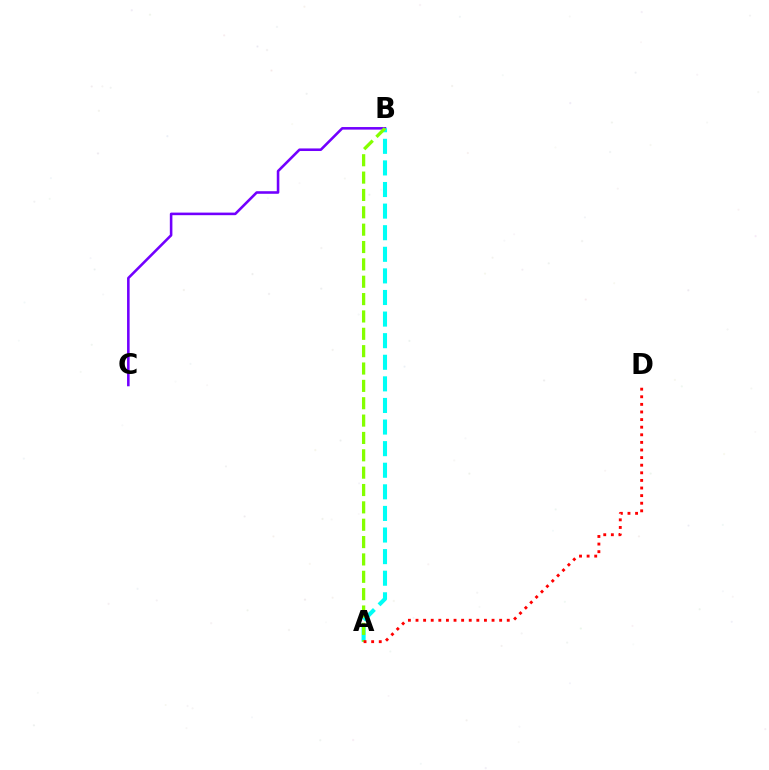{('B', 'C'): [{'color': '#7200ff', 'line_style': 'solid', 'thickness': 1.85}], ('A', 'B'): [{'color': '#00fff6', 'line_style': 'dashed', 'thickness': 2.93}, {'color': '#84ff00', 'line_style': 'dashed', 'thickness': 2.36}], ('A', 'D'): [{'color': '#ff0000', 'line_style': 'dotted', 'thickness': 2.07}]}